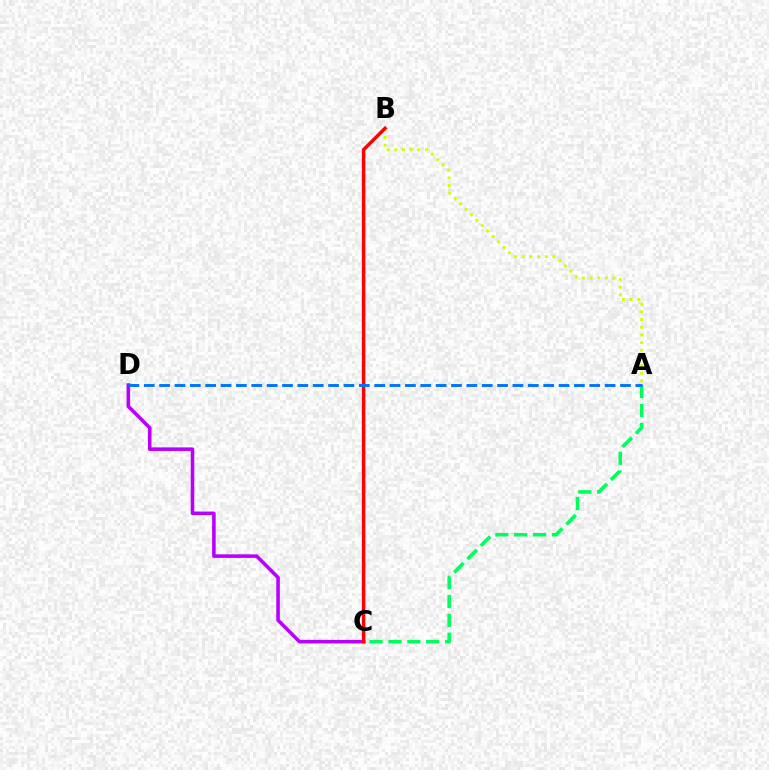{('A', 'B'): [{'color': '#d1ff00', 'line_style': 'dotted', 'thickness': 2.09}], ('C', 'D'): [{'color': '#b900ff', 'line_style': 'solid', 'thickness': 2.57}], ('A', 'C'): [{'color': '#00ff5c', 'line_style': 'dashed', 'thickness': 2.56}], ('B', 'C'): [{'color': '#ff0000', 'line_style': 'solid', 'thickness': 2.48}], ('A', 'D'): [{'color': '#0074ff', 'line_style': 'dashed', 'thickness': 2.09}]}